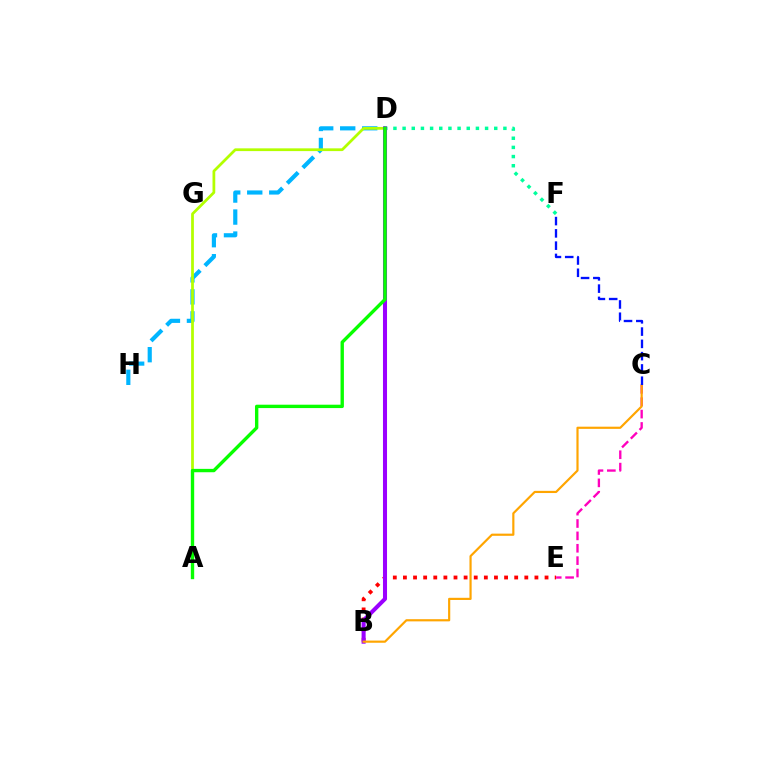{('D', 'H'): [{'color': '#00b5ff', 'line_style': 'dashed', 'thickness': 2.99}], ('B', 'E'): [{'color': '#ff0000', 'line_style': 'dotted', 'thickness': 2.75}], ('D', 'F'): [{'color': '#00ff9d', 'line_style': 'dotted', 'thickness': 2.49}], ('C', 'E'): [{'color': '#ff00bd', 'line_style': 'dashed', 'thickness': 1.68}], ('A', 'D'): [{'color': '#b3ff00', 'line_style': 'solid', 'thickness': 1.98}, {'color': '#08ff00', 'line_style': 'solid', 'thickness': 2.43}], ('B', 'D'): [{'color': '#9b00ff', 'line_style': 'solid', 'thickness': 2.92}], ('B', 'C'): [{'color': '#ffa500', 'line_style': 'solid', 'thickness': 1.57}], ('C', 'F'): [{'color': '#0010ff', 'line_style': 'dashed', 'thickness': 1.67}]}